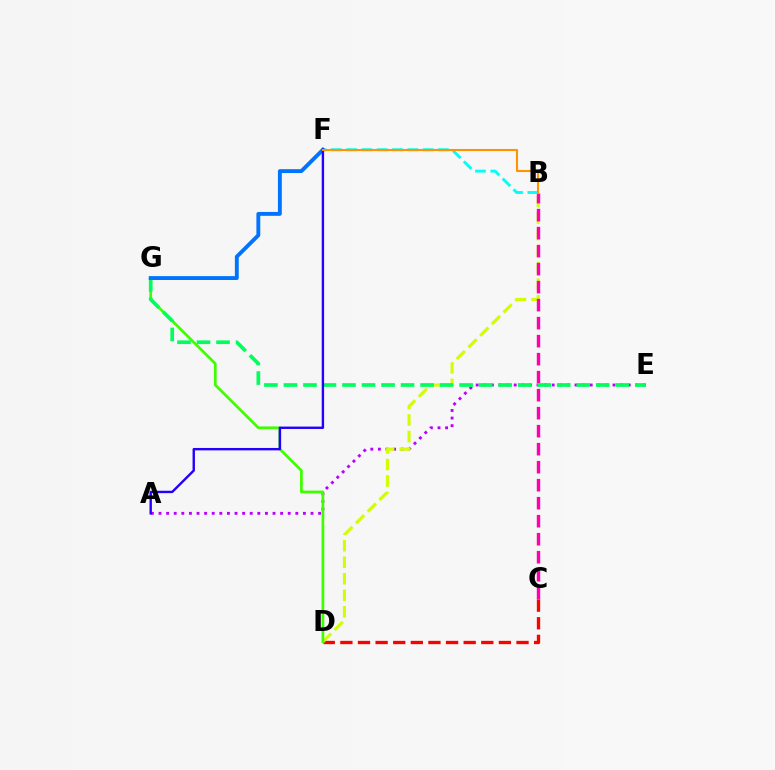{('A', 'E'): [{'color': '#b900ff', 'line_style': 'dotted', 'thickness': 2.07}], ('C', 'D'): [{'color': '#ff0000', 'line_style': 'dashed', 'thickness': 2.39}], ('B', 'D'): [{'color': '#d1ff00', 'line_style': 'dashed', 'thickness': 2.24}], ('D', 'G'): [{'color': '#3dff00', 'line_style': 'solid', 'thickness': 1.96}], ('B', 'C'): [{'color': '#ff00ac', 'line_style': 'dashed', 'thickness': 2.45}], ('B', 'F'): [{'color': '#00fff6', 'line_style': 'dashed', 'thickness': 2.08}, {'color': '#ff9400', 'line_style': 'solid', 'thickness': 1.5}], ('E', 'G'): [{'color': '#00ff5c', 'line_style': 'dashed', 'thickness': 2.65}], ('F', 'G'): [{'color': '#0074ff', 'line_style': 'solid', 'thickness': 2.79}], ('A', 'F'): [{'color': '#2500ff', 'line_style': 'solid', 'thickness': 1.73}]}